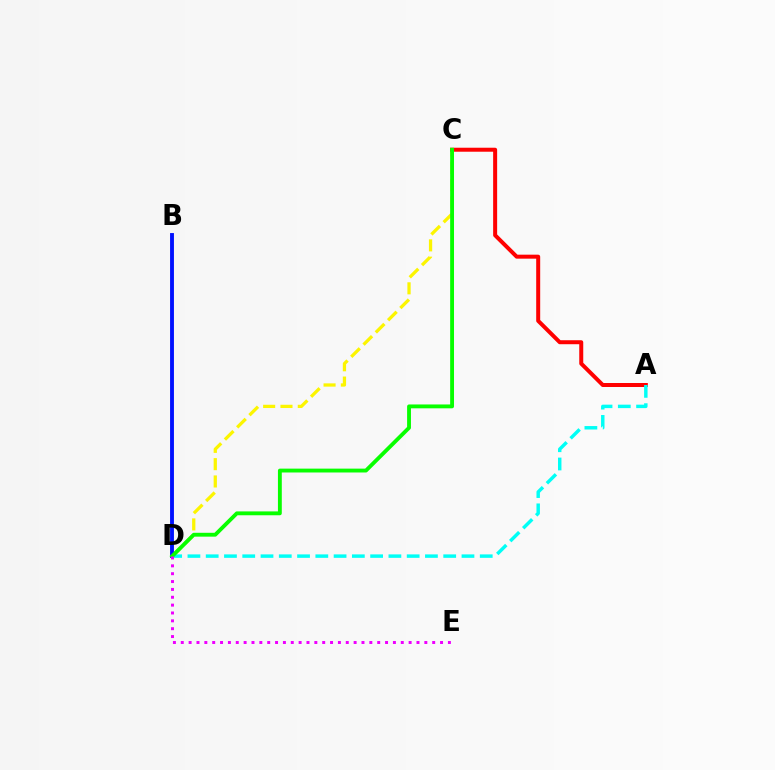{('C', 'D'): [{'color': '#fcf500', 'line_style': 'dashed', 'thickness': 2.35}, {'color': '#08ff00', 'line_style': 'solid', 'thickness': 2.78}], ('A', 'C'): [{'color': '#ff0000', 'line_style': 'solid', 'thickness': 2.87}], ('A', 'D'): [{'color': '#00fff6', 'line_style': 'dashed', 'thickness': 2.48}], ('B', 'D'): [{'color': '#0010ff', 'line_style': 'solid', 'thickness': 2.79}], ('D', 'E'): [{'color': '#ee00ff', 'line_style': 'dotted', 'thickness': 2.13}]}